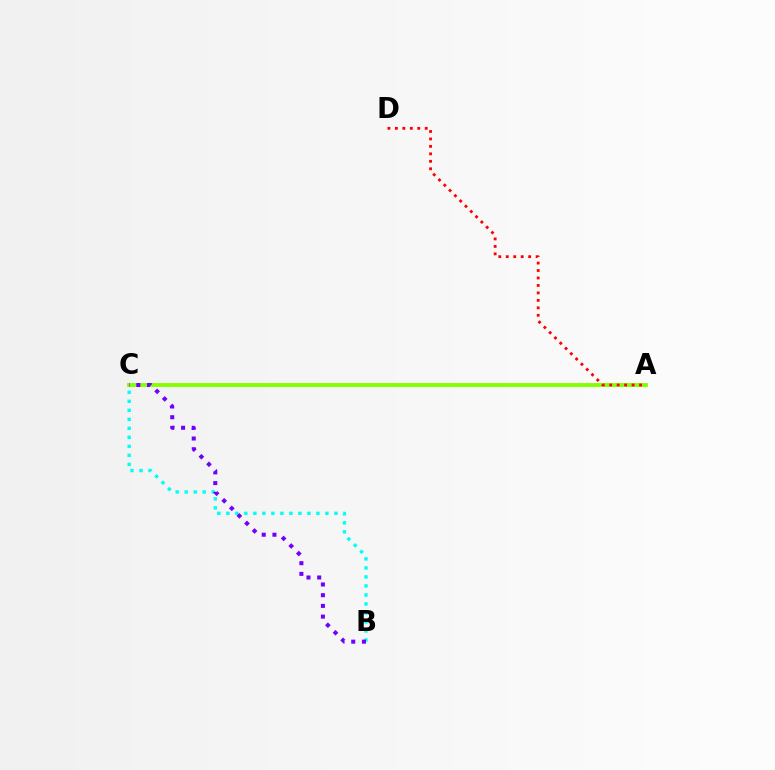{('A', 'C'): [{'color': '#84ff00', 'line_style': 'solid', 'thickness': 2.79}], ('A', 'D'): [{'color': '#ff0000', 'line_style': 'dotted', 'thickness': 2.03}], ('B', 'C'): [{'color': '#00fff6', 'line_style': 'dotted', 'thickness': 2.45}, {'color': '#7200ff', 'line_style': 'dotted', 'thickness': 2.91}]}